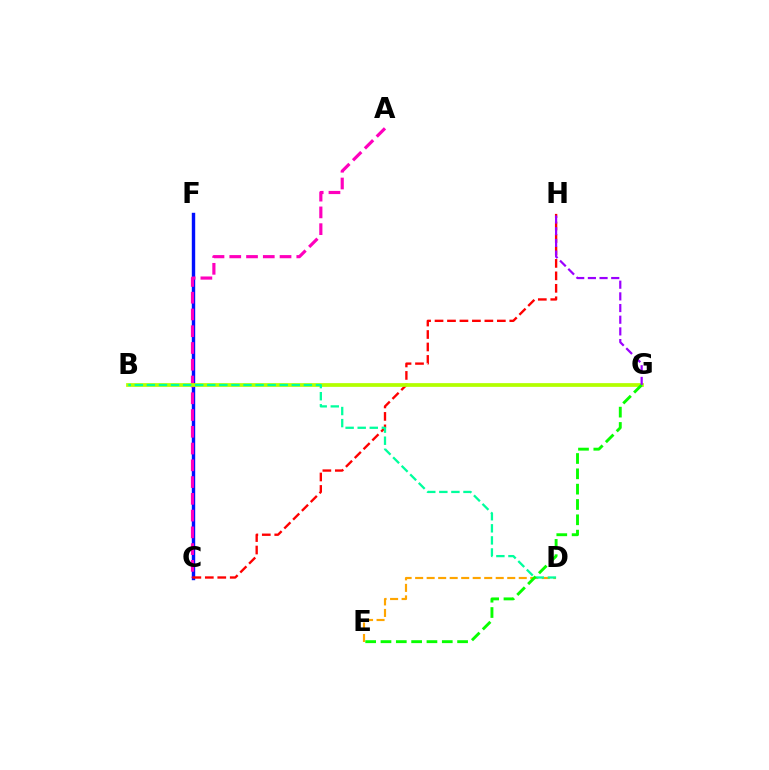{('C', 'F'): [{'color': '#00b5ff', 'line_style': 'dashed', 'thickness': 1.97}, {'color': '#0010ff', 'line_style': 'solid', 'thickness': 2.45}], ('A', 'C'): [{'color': '#ff00bd', 'line_style': 'dashed', 'thickness': 2.28}], ('D', 'E'): [{'color': '#ffa500', 'line_style': 'dashed', 'thickness': 1.56}], ('C', 'H'): [{'color': '#ff0000', 'line_style': 'dashed', 'thickness': 1.69}], ('B', 'G'): [{'color': '#b3ff00', 'line_style': 'solid', 'thickness': 2.69}], ('B', 'D'): [{'color': '#00ff9d', 'line_style': 'dashed', 'thickness': 1.64}], ('G', 'H'): [{'color': '#9b00ff', 'line_style': 'dashed', 'thickness': 1.59}], ('E', 'G'): [{'color': '#08ff00', 'line_style': 'dashed', 'thickness': 2.08}]}